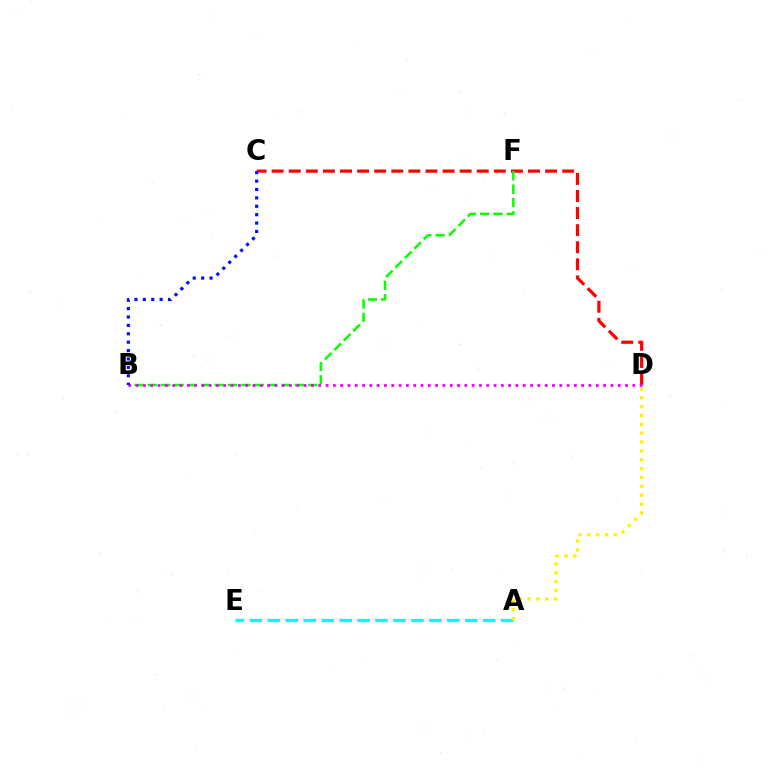{('C', 'D'): [{'color': '#ff0000', 'line_style': 'dashed', 'thickness': 2.32}], ('A', 'E'): [{'color': '#00fff6', 'line_style': 'dashed', 'thickness': 2.44}], ('B', 'F'): [{'color': '#08ff00', 'line_style': 'dashed', 'thickness': 1.81}], ('A', 'D'): [{'color': '#fcf500', 'line_style': 'dotted', 'thickness': 2.41}], ('B', 'D'): [{'color': '#ee00ff', 'line_style': 'dotted', 'thickness': 1.98}], ('B', 'C'): [{'color': '#0010ff', 'line_style': 'dotted', 'thickness': 2.28}]}